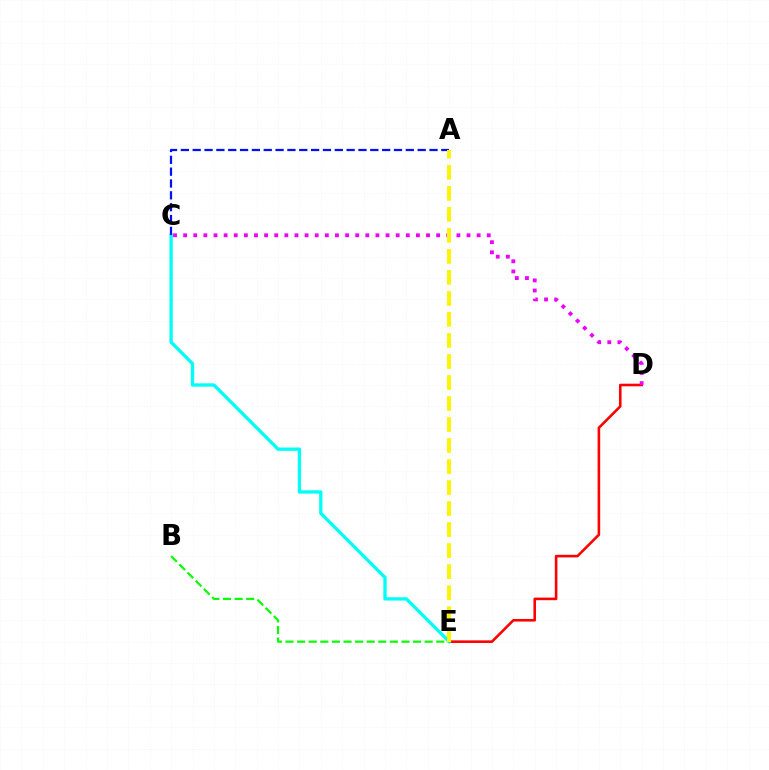{('D', 'E'): [{'color': '#ff0000', 'line_style': 'solid', 'thickness': 1.86}], ('C', 'D'): [{'color': '#ee00ff', 'line_style': 'dotted', 'thickness': 2.75}], ('C', 'E'): [{'color': '#00fff6', 'line_style': 'solid', 'thickness': 2.38}], ('A', 'C'): [{'color': '#0010ff', 'line_style': 'dashed', 'thickness': 1.61}], ('B', 'E'): [{'color': '#08ff00', 'line_style': 'dashed', 'thickness': 1.58}], ('A', 'E'): [{'color': '#fcf500', 'line_style': 'dashed', 'thickness': 2.86}]}